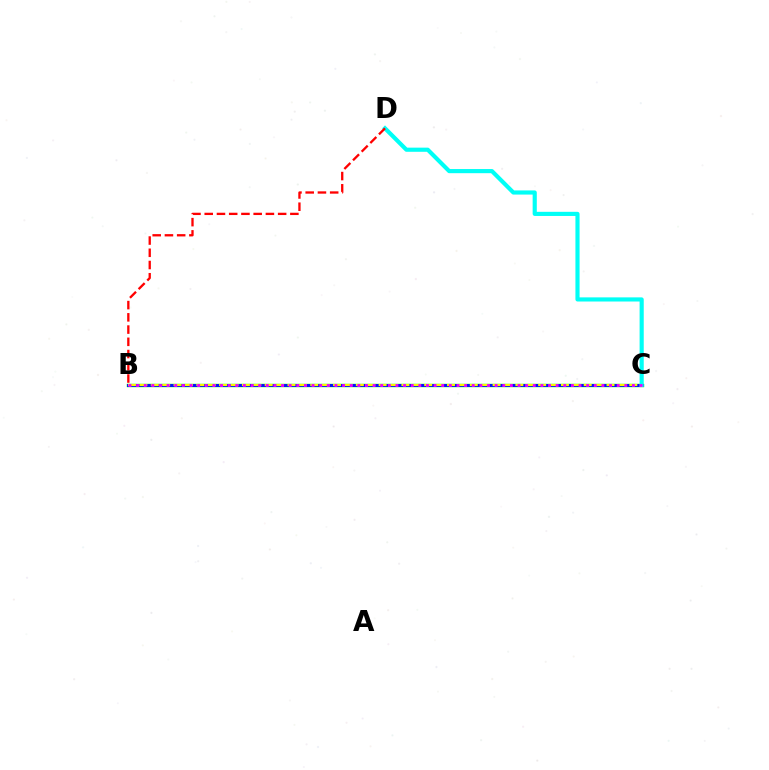{('B', 'C'): [{'color': '#08ff00', 'line_style': 'solid', 'thickness': 2.44}, {'color': '#0010ff', 'line_style': 'solid', 'thickness': 2.07}, {'color': '#fcf500', 'line_style': 'dashed', 'thickness': 1.55}, {'color': '#ee00ff', 'line_style': 'dotted', 'thickness': 2.07}], ('C', 'D'): [{'color': '#00fff6', 'line_style': 'solid', 'thickness': 2.98}], ('B', 'D'): [{'color': '#ff0000', 'line_style': 'dashed', 'thickness': 1.66}]}